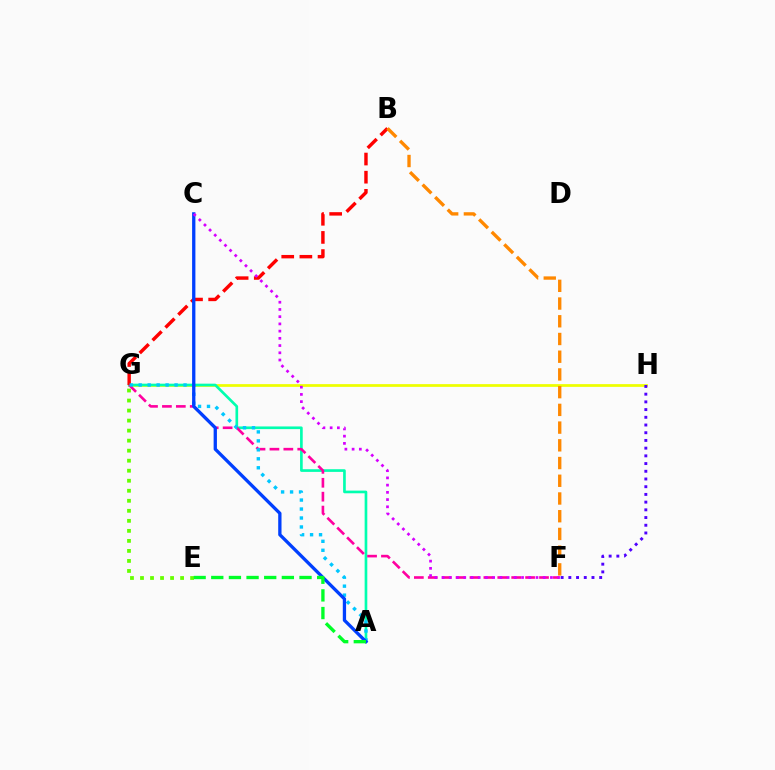{('G', 'H'): [{'color': '#eeff00', 'line_style': 'solid', 'thickness': 1.97}], ('A', 'G'): [{'color': '#00ffaf', 'line_style': 'solid', 'thickness': 1.92}, {'color': '#00c7ff', 'line_style': 'dotted', 'thickness': 2.44}], ('B', 'G'): [{'color': '#ff0000', 'line_style': 'dashed', 'thickness': 2.46}], ('F', 'H'): [{'color': '#4f00ff', 'line_style': 'dotted', 'thickness': 2.1}], ('F', 'G'): [{'color': '#ff00a0', 'line_style': 'dashed', 'thickness': 1.89}], ('B', 'F'): [{'color': '#ff8800', 'line_style': 'dashed', 'thickness': 2.41}], ('A', 'C'): [{'color': '#003fff', 'line_style': 'solid', 'thickness': 2.37}], ('C', 'F'): [{'color': '#d600ff', 'line_style': 'dotted', 'thickness': 1.96}], ('E', 'G'): [{'color': '#66ff00', 'line_style': 'dotted', 'thickness': 2.72}], ('A', 'E'): [{'color': '#00ff27', 'line_style': 'dashed', 'thickness': 2.4}]}